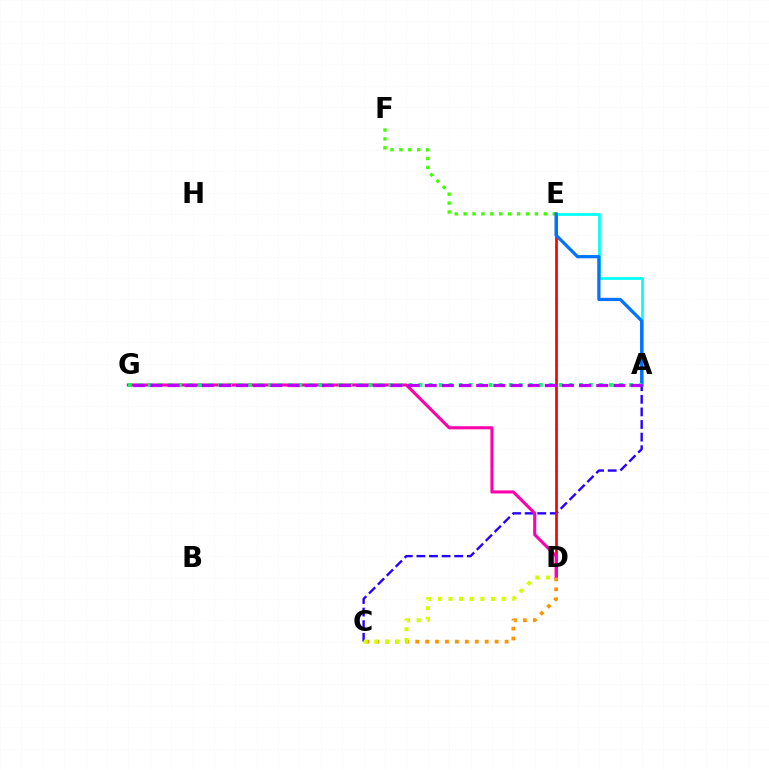{('A', 'C'): [{'color': '#2500ff', 'line_style': 'dashed', 'thickness': 1.71}], ('D', 'E'): [{'color': '#ff0000', 'line_style': 'solid', 'thickness': 1.95}], ('D', 'G'): [{'color': '#ff00ac', 'line_style': 'solid', 'thickness': 2.21}], ('A', 'E'): [{'color': '#00fff6', 'line_style': 'solid', 'thickness': 1.96}, {'color': '#0074ff', 'line_style': 'solid', 'thickness': 2.33}], ('E', 'F'): [{'color': '#3dff00', 'line_style': 'dotted', 'thickness': 2.42}], ('A', 'G'): [{'color': '#00ff5c', 'line_style': 'dotted', 'thickness': 2.72}, {'color': '#b900ff', 'line_style': 'dashed', 'thickness': 2.33}], ('C', 'D'): [{'color': '#ff9400', 'line_style': 'dotted', 'thickness': 2.7}, {'color': '#d1ff00', 'line_style': 'dotted', 'thickness': 2.89}]}